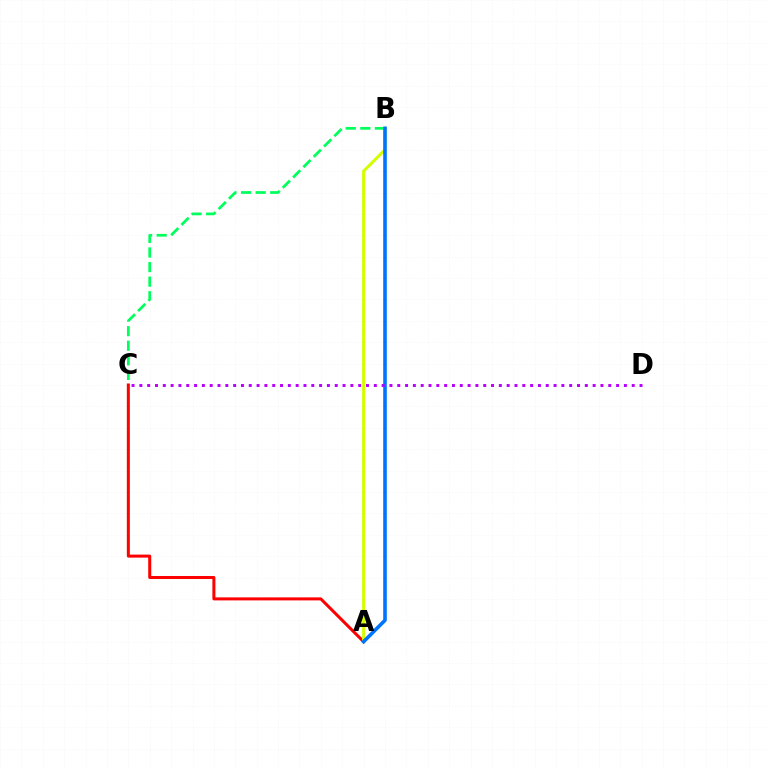{('B', 'C'): [{'color': '#00ff5c', 'line_style': 'dashed', 'thickness': 1.98}], ('A', 'C'): [{'color': '#ff0000', 'line_style': 'solid', 'thickness': 2.18}], ('A', 'B'): [{'color': '#d1ff00', 'line_style': 'solid', 'thickness': 2.17}, {'color': '#0074ff', 'line_style': 'solid', 'thickness': 2.58}], ('C', 'D'): [{'color': '#b900ff', 'line_style': 'dotted', 'thickness': 2.12}]}